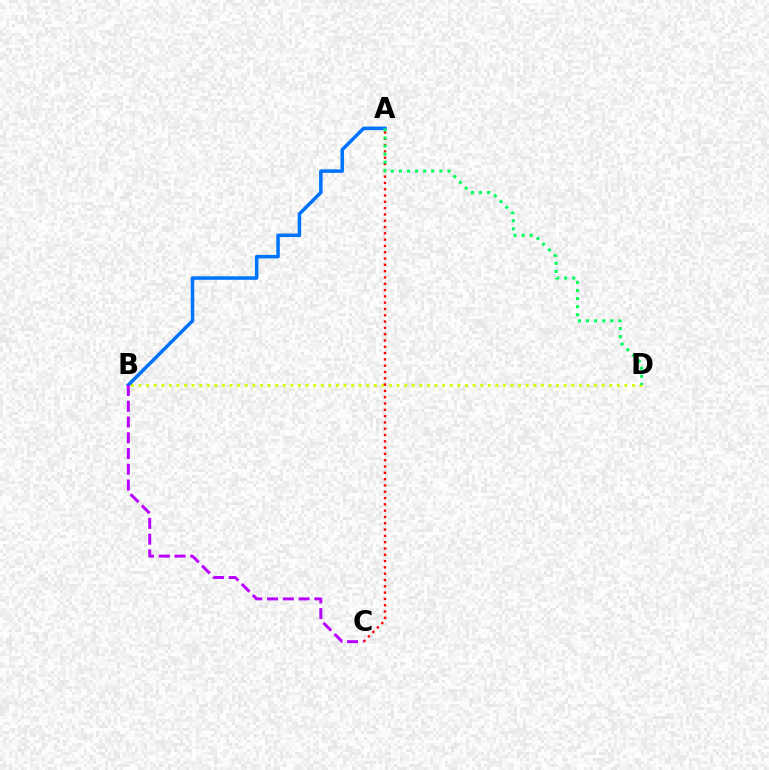{('B', 'D'): [{'color': '#d1ff00', 'line_style': 'dotted', 'thickness': 2.06}], ('A', 'C'): [{'color': '#ff0000', 'line_style': 'dotted', 'thickness': 1.71}], ('A', 'B'): [{'color': '#0074ff', 'line_style': 'solid', 'thickness': 2.53}], ('A', 'D'): [{'color': '#00ff5c', 'line_style': 'dotted', 'thickness': 2.2}], ('B', 'C'): [{'color': '#b900ff', 'line_style': 'dashed', 'thickness': 2.14}]}